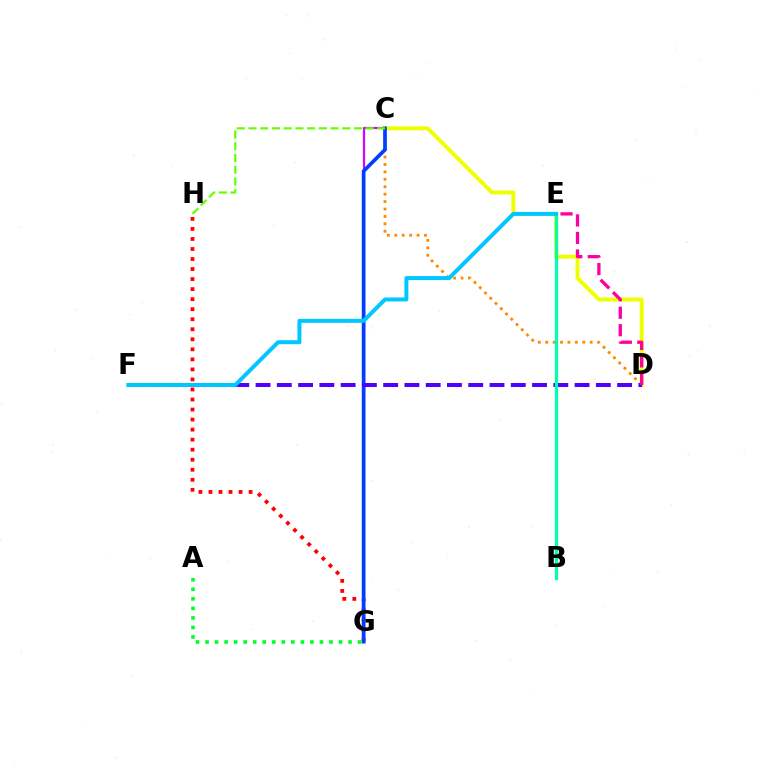{('C', 'G'): [{'color': '#d600ff', 'line_style': 'solid', 'thickness': 1.59}, {'color': '#003fff', 'line_style': 'solid', 'thickness': 2.67}], ('C', 'D'): [{'color': '#ff8800', 'line_style': 'dotted', 'thickness': 2.02}, {'color': '#eeff00', 'line_style': 'solid', 'thickness': 2.83}], ('G', 'H'): [{'color': '#ff0000', 'line_style': 'dotted', 'thickness': 2.73}], ('A', 'G'): [{'color': '#00ff27', 'line_style': 'dotted', 'thickness': 2.59}], ('C', 'H'): [{'color': '#66ff00', 'line_style': 'dashed', 'thickness': 1.59}], ('D', 'F'): [{'color': '#4f00ff', 'line_style': 'dashed', 'thickness': 2.89}], ('B', 'E'): [{'color': '#00ffaf', 'line_style': 'solid', 'thickness': 2.33}], ('D', 'E'): [{'color': '#ff00a0', 'line_style': 'dashed', 'thickness': 2.38}], ('E', 'F'): [{'color': '#00c7ff', 'line_style': 'solid', 'thickness': 2.87}]}